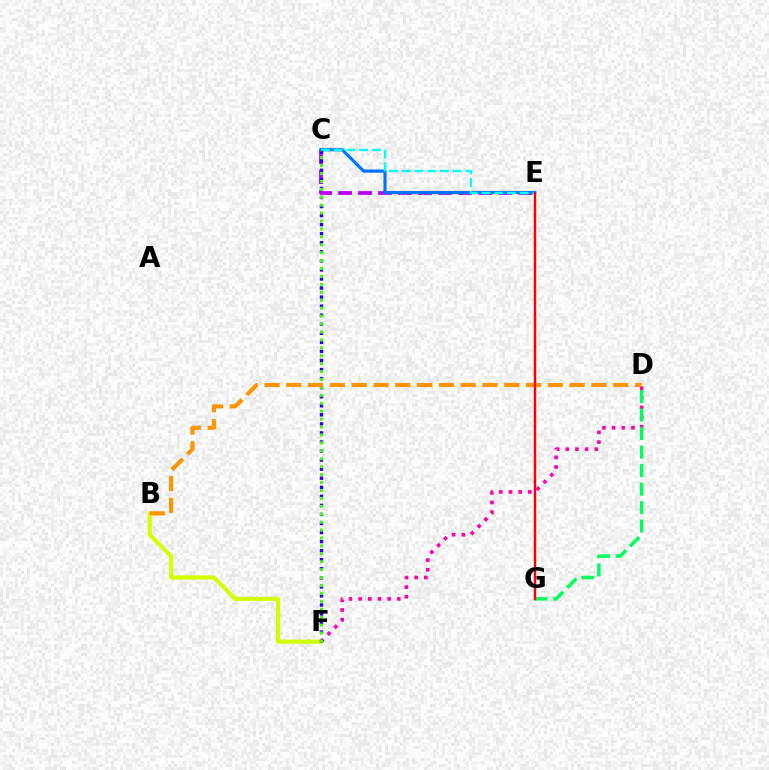{('C', 'E'): [{'color': '#b900ff', 'line_style': 'dashed', 'thickness': 2.72}, {'color': '#0074ff', 'line_style': 'solid', 'thickness': 2.29}, {'color': '#00fff6', 'line_style': 'dashed', 'thickness': 1.73}], ('D', 'F'): [{'color': '#ff00ac', 'line_style': 'dotted', 'thickness': 2.63}], ('B', 'F'): [{'color': '#d1ff00', 'line_style': 'solid', 'thickness': 2.94}], ('D', 'G'): [{'color': '#00ff5c', 'line_style': 'dashed', 'thickness': 2.52}], ('C', 'F'): [{'color': '#2500ff', 'line_style': 'dotted', 'thickness': 2.46}, {'color': '#3dff00', 'line_style': 'dotted', 'thickness': 2.15}], ('B', 'D'): [{'color': '#ff9400', 'line_style': 'dashed', 'thickness': 2.96}], ('E', 'G'): [{'color': '#ff0000', 'line_style': 'solid', 'thickness': 1.73}]}